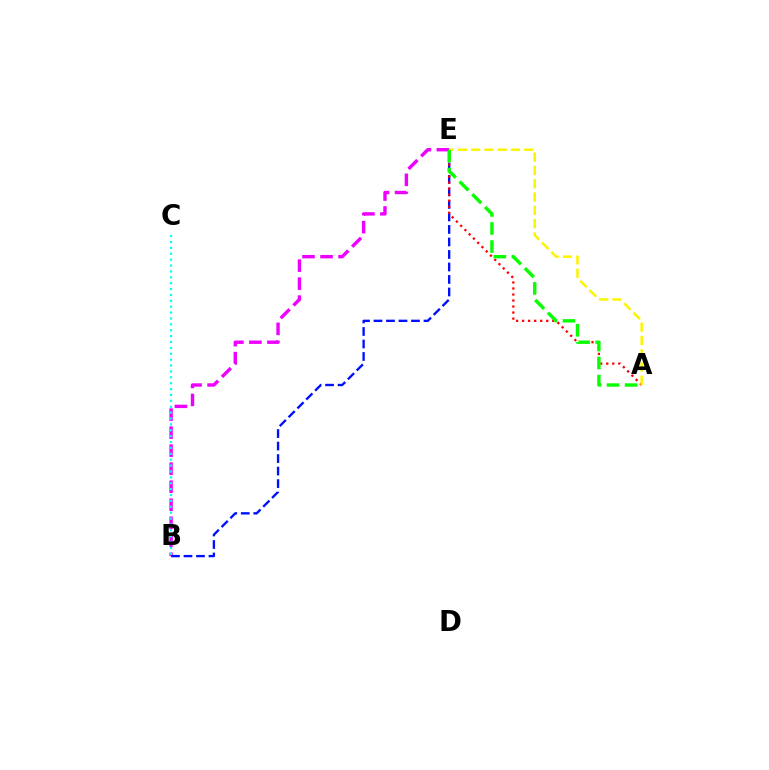{('B', 'E'): [{'color': '#ee00ff', 'line_style': 'dashed', 'thickness': 2.45}, {'color': '#0010ff', 'line_style': 'dashed', 'thickness': 1.7}], ('B', 'C'): [{'color': '#00fff6', 'line_style': 'dotted', 'thickness': 1.6}], ('A', 'E'): [{'color': '#ff0000', 'line_style': 'dotted', 'thickness': 1.64}, {'color': '#fcf500', 'line_style': 'dashed', 'thickness': 1.81}, {'color': '#08ff00', 'line_style': 'dashed', 'thickness': 2.45}]}